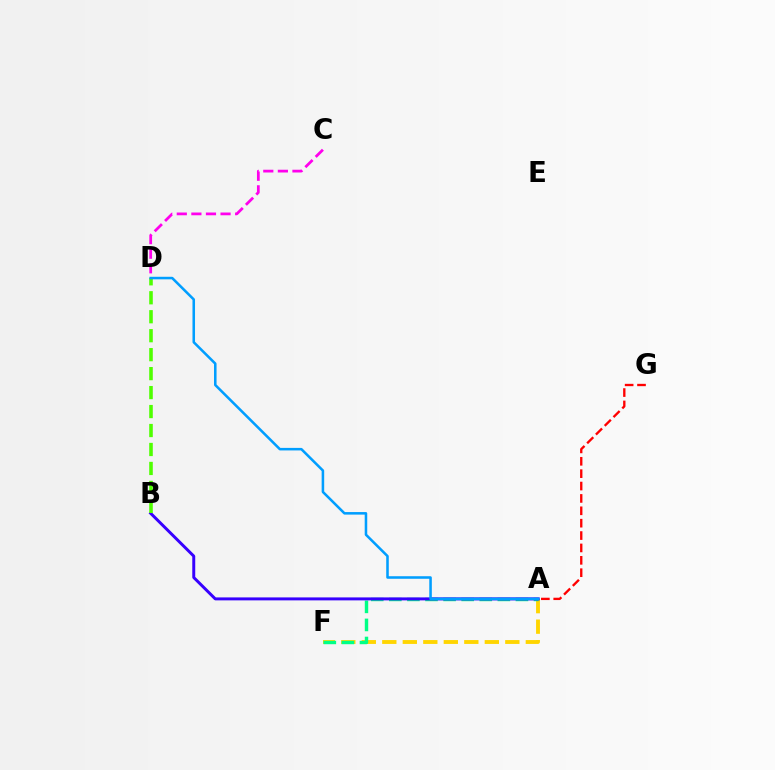{('C', 'D'): [{'color': '#ff00ed', 'line_style': 'dashed', 'thickness': 1.98}], ('A', 'G'): [{'color': '#ff0000', 'line_style': 'dashed', 'thickness': 1.68}], ('A', 'F'): [{'color': '#ffd500', 'line_style': 'dashed', 'thickness': 2.79}, {'color': '#00ff86', 'line_style': 'dashed', 'thickness': 2.46}], ('A', 'B'): [{'color': '#3700ff', 'line_style': 'solid', 'thickness': 2.13}], ('B', 'D'): [{'color': '#4fff00', 'line_style': 'dashed', 'thickness': 2.58}], ('A', 'D'): [{'color': '#009eff', 'line_style': 'solid', 'thickness': 1.83}]}